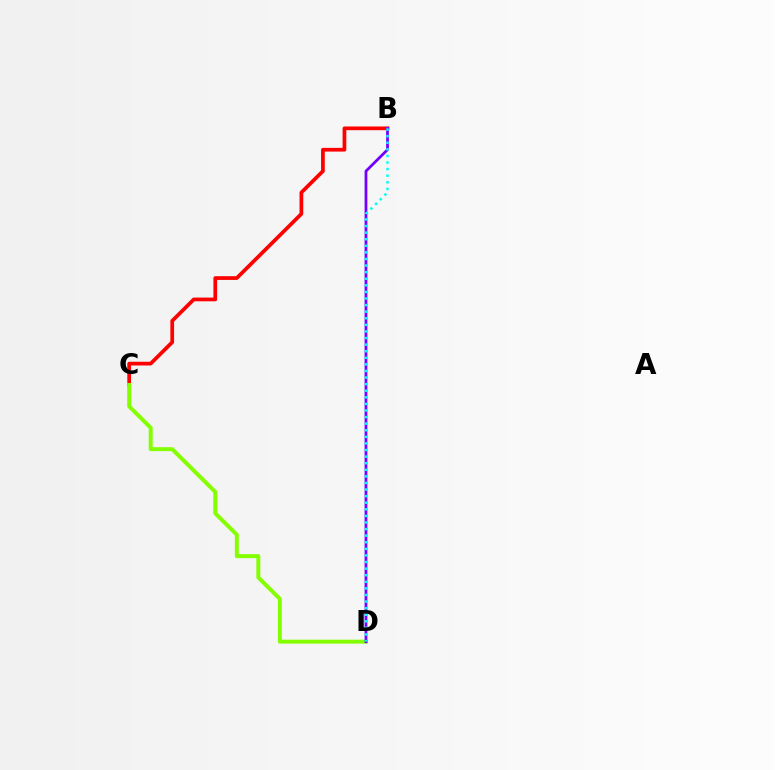{('B', 'C'): [{'color': '#ff0000', 'line_style': 'solid', 'thickness': 2.68}], ('C', 'D'): [{'color': '#84ff00', 'line_style': 'solid', 'thickness': 2.85}], ('B', 'D'): [{'color': '#7200ff', 'line_style': 'solid', 'thickness': 1.99}, {'color': '#00fff6', 'line_style': 'dotted', 'thickness': 1.79}]}